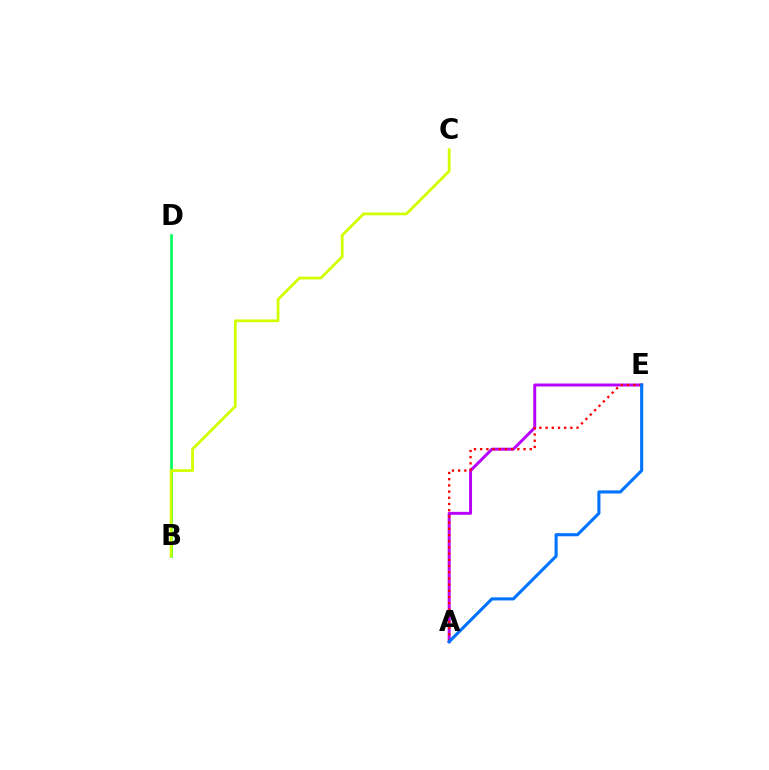{('B', 'D'): [{'color': '#00ff5c', 'line_style': 'solid', 'thickness': 1.91}], ('B', 'C'): [{'color': '#d1ff00', 'line_style': 'solid', 'thickness': 2.0}], ('A', 'E'): [{'color': '#b900ff', 'line_style': 'solid', 'thickness': 2.13}, {'color': '#ff0000', 'line_style': 'dotted', 'thickness': 1.68}, {'color': '#0074ff', 'line_style': 'solid', 'thickness': 2.24}]}